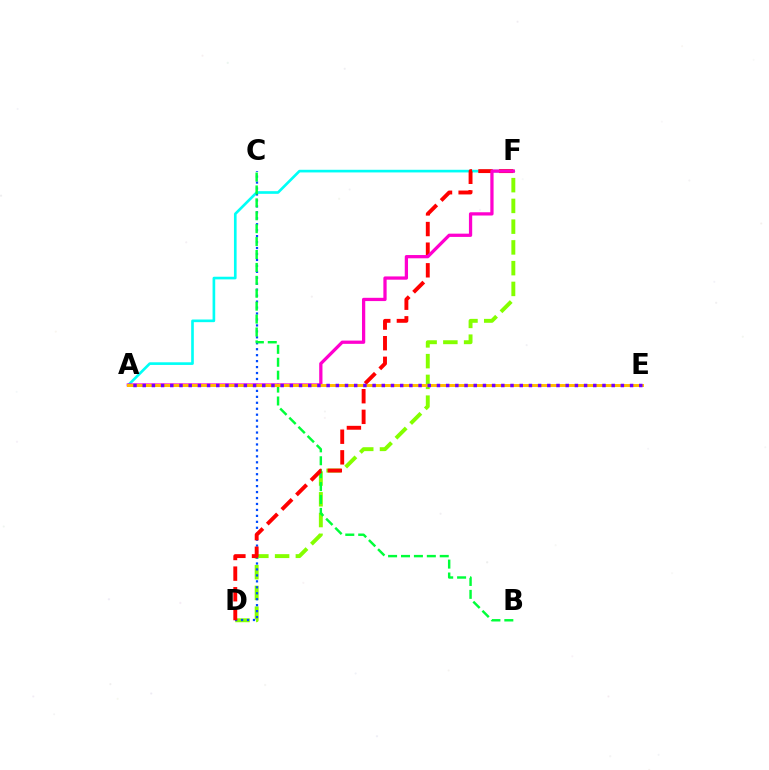{('A', 'F'): [{'color': '#00fff6', 'line_style': 'solid', 'thickness': 1.91}, {'color': '#ff00cf', 'line_style': 'solid', 'thickness': 2.35}], ('D', 'F'): [{'color': '#84ff00', 'line_style': 'dashed', 'thickness': 2.82}, {'color': '#ff0000', 'line_style': 'dashed', 'thickness': 2.8}], ('C', 'D'): [{'color': '#004bff', 'line_style': 'dotted', 'thickness': 1.62}], ('B', 'C'): [{'color': '#00ff39', 'line_style': 'dashed', 'thickness': 1.75}], ('A', 'E'): [{'color': '#ffbd00', 'line_style': 'solid', 'thickness': 2.13}, {'color': '#7200ff', 'line_style': 'dotted', 'thickness': 2.5}]}